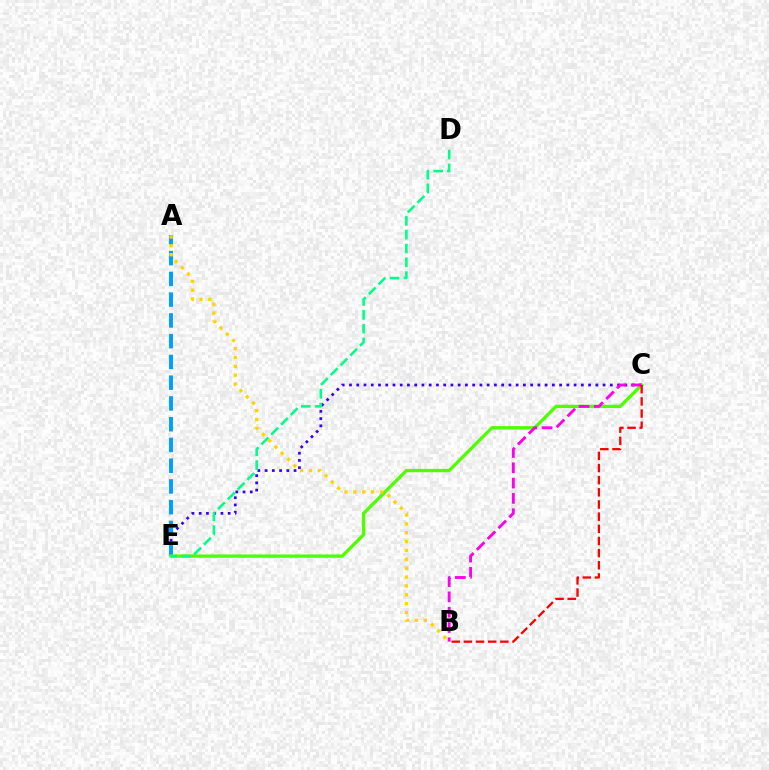{('C', 'E'): [{'color': '#3700ff', 'line_style': 'dotted', 'thickness': 1.97}, {'color': '#4fff00', 'line_style': 'solid', 'thickness': 2.39}], ('A', 'E'): [{'color': '#009eff', 'line_style': 'dashed', 'thickness': 2.82}], ('D', 'E'): [{'color': '#00ff86', 'line_style': 'dashed', 'thickness': 1.87}], ('A', 'B'): [{'color': '#ffd500', 'line_style': 'dotted', 'thickness': 2.41}], ('B', 'C'): [{'color': '#ff00ed', 'line_style': 'dashed', 'thickness': 2.08}, {'color': '#ff0000', 'line_style': 'dashed', 'thickness': 1.65}]}